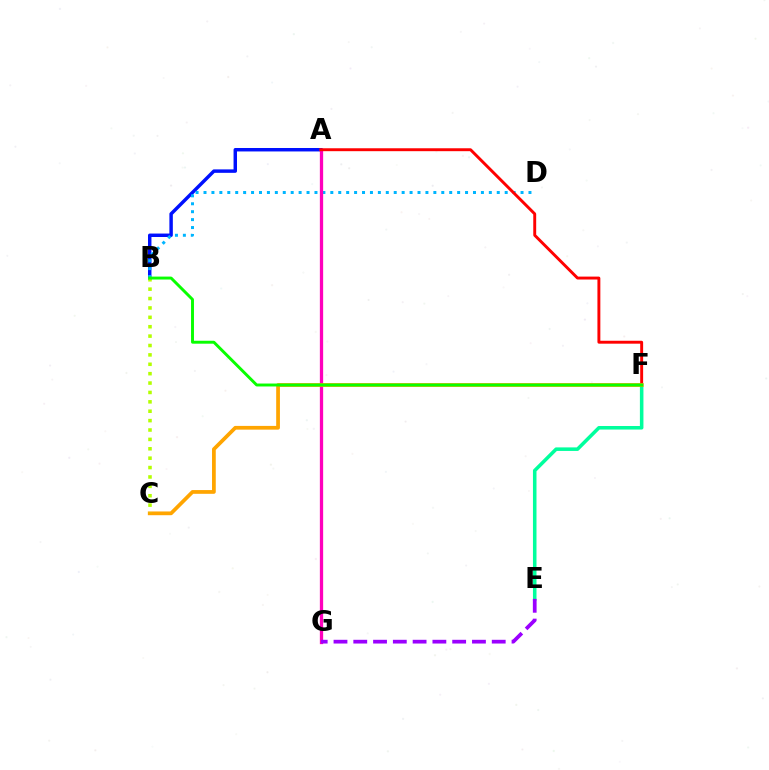{('A', 'B'): [{'color': '#0010ff', 'line_style': 'solid', 'thickness': 2.48}], ('E', 'F'): [{'color': '#00ff9d', 'line_style': 'solid', 'thickness': 2.55}], ('B', 'D'): [{'color': '#00b5ff', 'line_style': 'dotted', 'thickness': 2.15}], ('A', 'G'): [{'color': '#ff00bd', 'line_style': 'solid', 'thickness': 2.37}], ('A', 'F'): [{'color': '#ff0000', 'line_style': 'solid', 'thickness': 2.1}], ('C', 'F'): [{'color': '#ffa500', 'line_style': 'solid', 'thickness': 2.69}], ('E', 'G'): [{'color': '#9b00ff', 'line_style': 'dashed', 'thickness': 2.69}], ('B', 'C'): [{'color': '#b3ff00', 'line_style': 'dotted', 'thickness': 2.55}], ('B', 'F'): [{'color': '#08ff00', 'line_style': 'solid', 'thickness': 2.11}]}